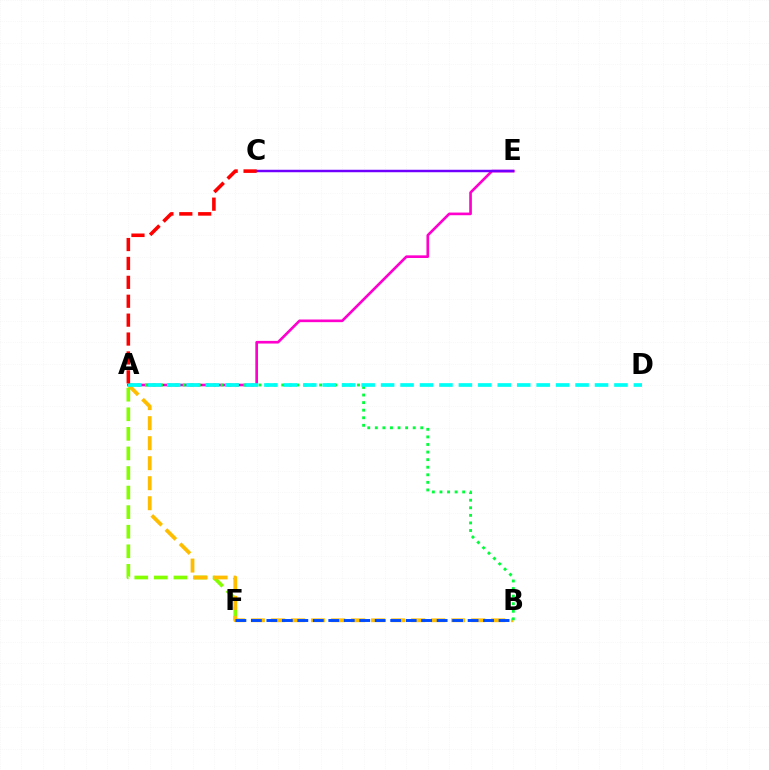{('A', 'F'): [{'color': '#84ff00', 'line_style': 'dashed', 'thickness': 2.66}], ('A', 'E'): [{'color': '#ff00cf', 'line_style': 'solid', 'thickness': 1.91}], ('A', 'B'): [{'color': '#ffbd00', 'line_style': 'dashed', 'thickness': 2.72}, {'color': '#00ff39', 'line_style': 'dotted', 'thickness': 2.06}], ('B', 'F'): [{'color': '#004bff', 'line_style': 'dashed', 'thickness': 2.1}], ('C', 'E'): [{'color': '#7200ff', 'line_style': 'solid', 'thickness': 1.77}], ('A', 'D'): [{'color': '#00fff6', 'line_style': 'dashed', 'thickness': 2.64}], ('A', 'C'): [{'color': '#ff0000', 'line_style': 'dashed', 'thickness': 2.57}]}